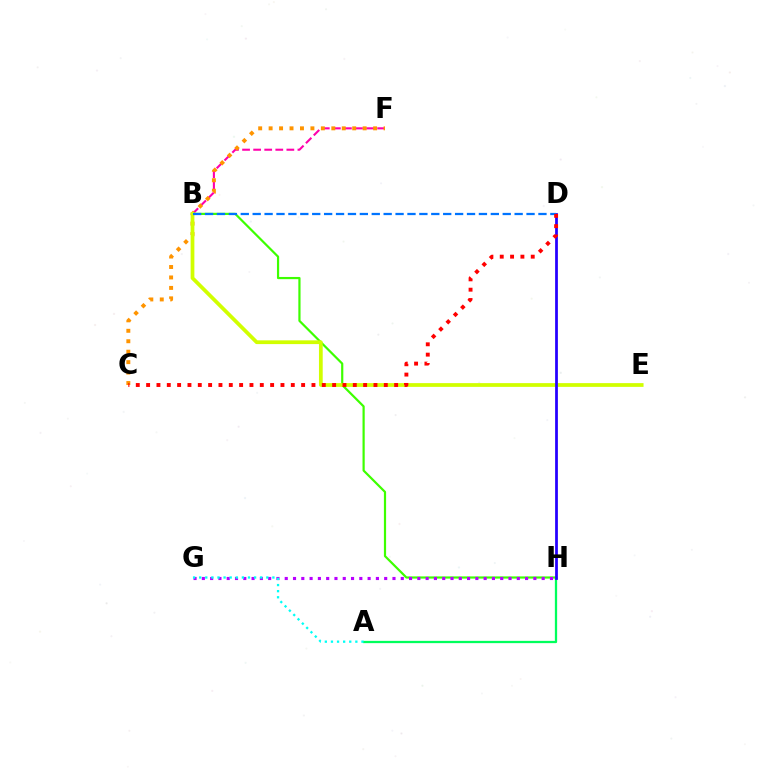{('B', 'F'): [{'color': '#ff00ac', 'line_style': 'dashed', 'thickness': 1.5}], ('A', 'H'): [{'color': '#00ff5c', 'line_style': 'solid', 'thickness': 1.63}], ('C', 'F'): [{'color': '#ff9400', 'line_style': 'dotted', 'thickness': 2.84}], ('B', 'H'): [{'color': '#3dff00', 'line_style': 'solid', 'thickness': 1.58}], ('B', 'E'): [{'color': '#d1ff00', 'line_style': 'solid', 'thickness': 2.7}], ('D', 'H'): [{'color': '#2500ff', 'line_style': 'solid', 'thickness': 1.99}], ('G', 'H'): [{'color': '#b900ff', 'line_style': 'dotted', 'thickness': 2.25}], ('A', 'G'): [{'color': '#00fff6', 'line_style': 'dotted', 'thickness': 1.66}], ('B', 'D'): [{'color': '#0074ff', 'line_style': 'dashed', 'thickness': 1.62}], ('C', 'D'): [{'color': '#ff0000', 'line_style': 'dotted', 'thickness': 2.81}]}